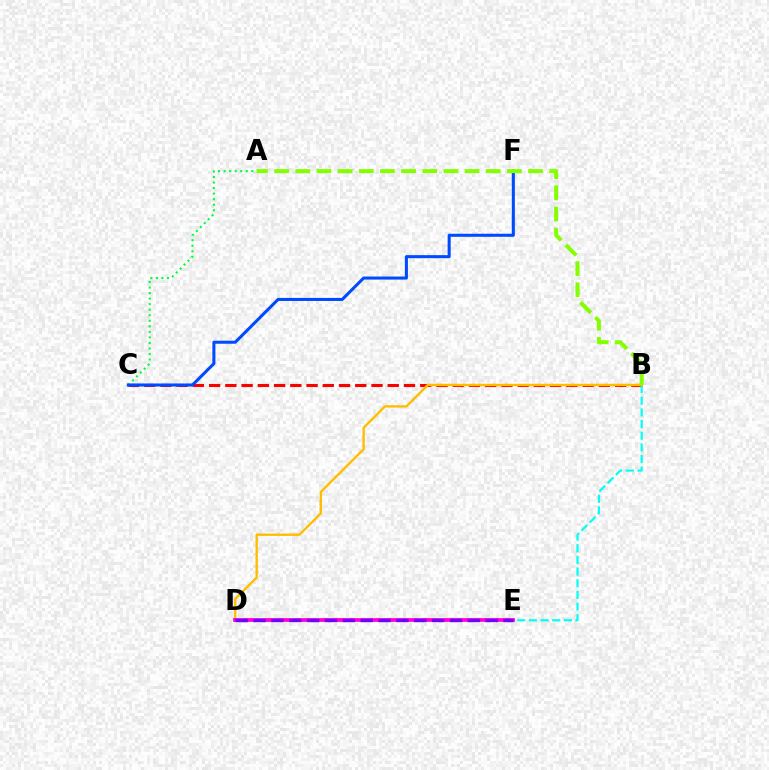{('A', 'C'): [{'color': '#00ff39', 'line_style': 'dotted', 'thickness': 1.51}], ('B', 'C'): [{'color': '#ff0000', 'line_style': 'dashed', 'thickness': 2.21}], ('B', 'E'): [{'color': '#00fff6', 'line_style': 'dashed', 'thickness': 1.58}], ('B', 'D'): [{'color': '#ffbd00', 'line_style': 'solid', 'thickness': 1.7}], ('D', 'E'): [{'color': '#ff00cf', 'line_style': 'solid', 'thickness': 2.7}, {'color': '#7200ff', 'line_style': 'dashed', 'thickness': 2.43}], ('C', 'F'): [{'color': '#004bff', 'line_style': 'solid', 'thickness': 2.2}], ('A', 'B'): [{'color': '#84ff00', 'line_style': 'dashed', 'thickness': 2.87}]}